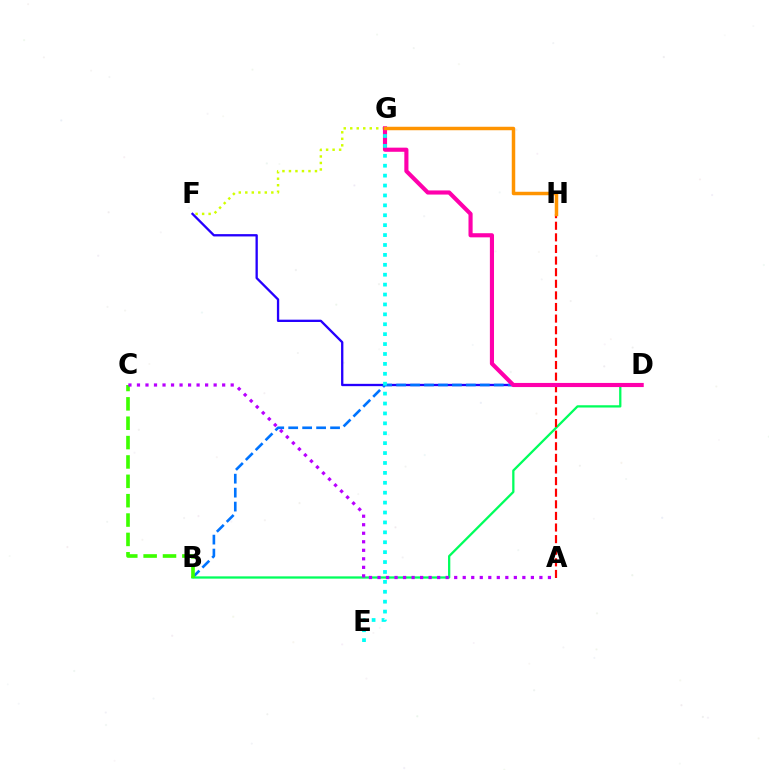{('F', 'G'): [{'color': '#d1ff00', 'line_style': 'dotted', 'thickness': 1.77}], ('D', 'F'): [{'color': '#2500ff', 'line_style': 'solid', 'thickness': 1.67}], ('B', 'D'): [{'color': '#0074ff', 'line_style': 'dashed', 'thickness': 1.9}, {'color': '#00ff5c', 'line_style': 'solid', 'thickness': 1.64}], ('A', 'H'): [{'color': '#ff0000', 'line_style': 'dashed', 'thickness': 1.58}], ('D', 'G'): [{'color': '#ff00ac', 'line_style': 'solid', 'thickness': 2.97}], ('B', 'C'): [{'color': '#3dff00', 'line_style': 'dashed', 'thickness': 2.63}], ('G', 'H'): [{'color': '#ff9400', 'line_style': 'solid', 'thickness': 2.5}], ('E', 'G'): [{'color': '#00fff6', 'line_style': 'dotted', 'thickness': 2.69}], ('A', 'C'): [{'color': '#b900ff', 'line_style': 'dotted', 'thickness': 2.32}]}